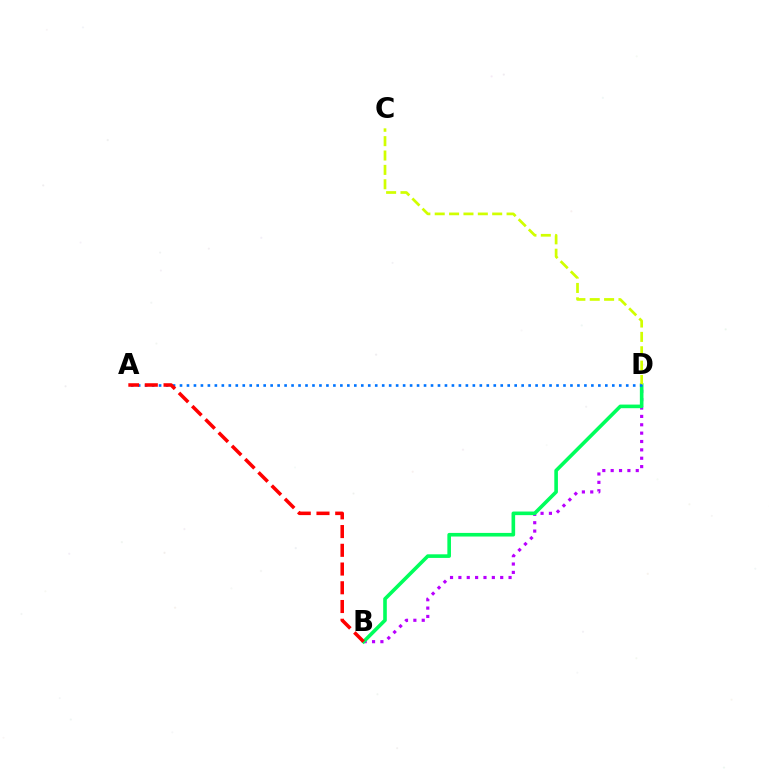{('B', 'D'): [{'color': '#b900ff', 'line_style': 'dotted', 'thickness': 2.27}, {'color': '#00ff5c', 'line_style': 'solid', 'thickness': 2.6}], ('C', 'D'): [{'color': '#d1ff00', 'line_style': 'dashed', 'thickness': 1.95}], ('A', 'D'): [{'color': '#0074ff', 'line_style': 'dotted', 'thickness': 1.89}], ('A', 'B'): [{'color': '#ff0000', 'line_style': 'dashed', 'thickness': 2.55}]}